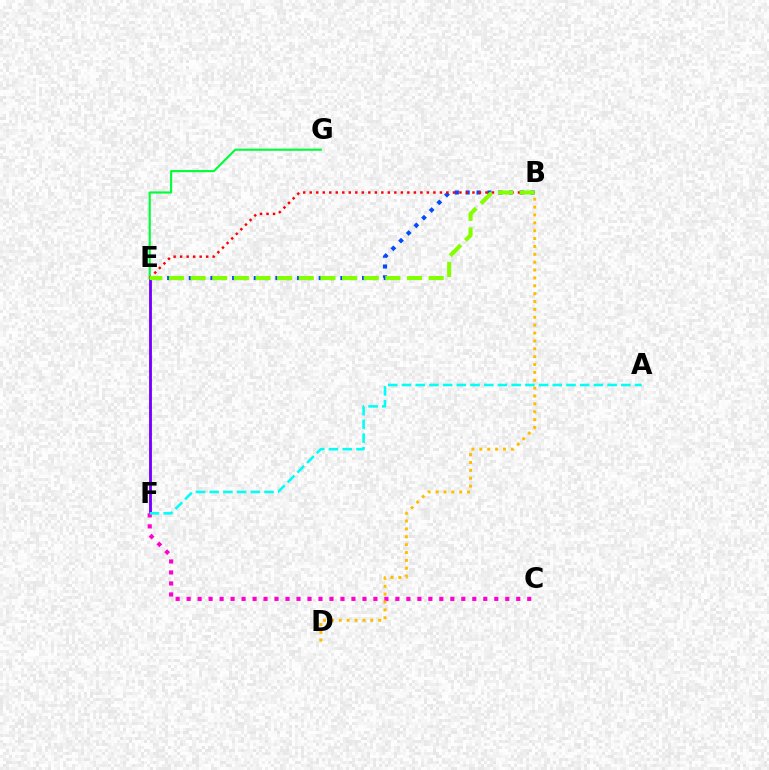{('E', 'F'): [{'color': '#7200ff', 'line_style': 'solid', 'thickness': 2.05}], ('C', 'F'): [{'color': '#ff00cf', 'line_style': 'dotted', 'thickness': 2.99}], ('E', 'G'): [{'color': '#00ff39', 'line_style': 'solid', 'thickness': 1.54}], ('B', 'E'): [{'color': '#004bff', 'line_style': 'dotted', 'thickness': 2.94}, {'color': '#ff0000', 'line_style': 'dotted', 'thickness': 1.77}, {'color': '#84ff00', 'line_style': 'dashed', 'thickness': 2.94}], ('B', 'D'): [{'color': '#ffbd00', 'line_style': 'dotted', 'thickness': 2.14}], ('A', 'F'): [{'color': '#00fff6', 'line_style': 'dashed', 'thickness': 1.86}]}